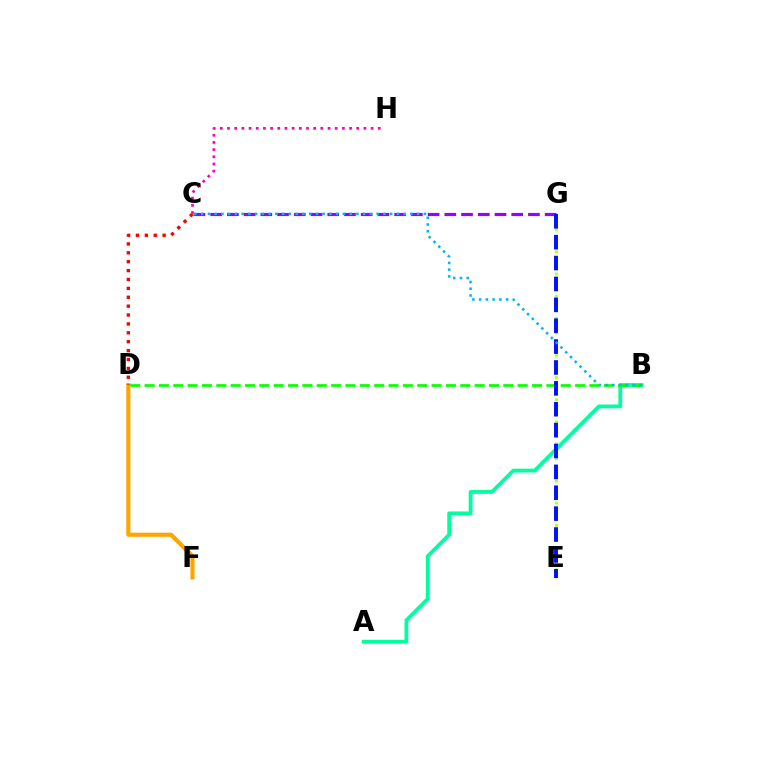{('A', 'B'): [{'color': '#00ff9d', 'line_style': 'solid', 'thickness': 2.72}], ('C', 'G'): [{'color': '#9b00ff', 'line_style': 'dashed', 'thickness': 2.27}], ('D', 'F'): [{'color': '#ffa500', 'line_style': 'solid', 'thickness': 2.97}], ('C', 'D'): [{'color': '#ff0000', 'line_style': 'dotted', 'thickness': 2.41}], ('B', 'D'): [{'color': '#08ff00', 'line_style': 'dashed', 'thickness': 1.95}], ('E', 'G'): [{'color': '#b3ff00', 'line_style': 'dotted', 'thickness': 2.01}, {'color': '#0010ff', 'line_style': 'dashed', 'thickness': 2.84}], ('C', 'H'): [{'color': '#ff00bd', 'line_style': 'dotted', 'thickness': 1.95}], ('B', 'C'): [{'color': '#00b5ff', 'line_style': 'dotted', 'thickness': 1.83}]}